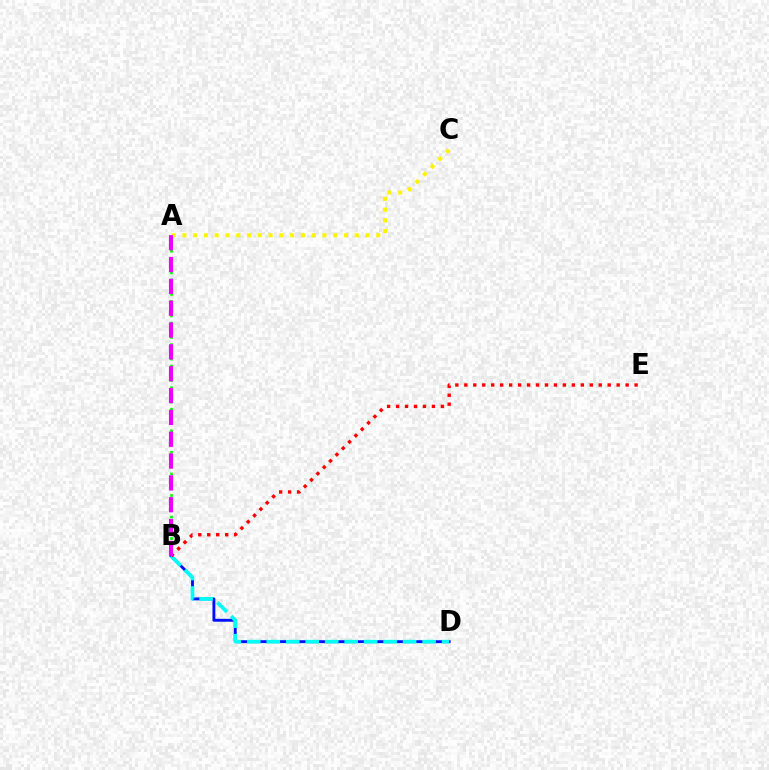{('B', 'D'): [{'color': '#0010ff', 'line_style': 'solid', 'thickness': 2.07}, {'color': '#00fff6', 'line_style': 'dashed', 'thickness': 2.65}], ('A', 'B'): [{'color': '#08ff00', 'line_style': 'dotted', 'thickness': 1.95}, {'color': '#ee00ff', 'line_style': 'dashed', 'thickness': 2.97}], ('A', 'C'): [{'color': '#fcf500', 'line_style': 'dotted', 'thickness': 2.93}], ('B', 'E'): [{'color': '#ff0000', 'line_style': 'dotted', 'thickness': 2.44}]}